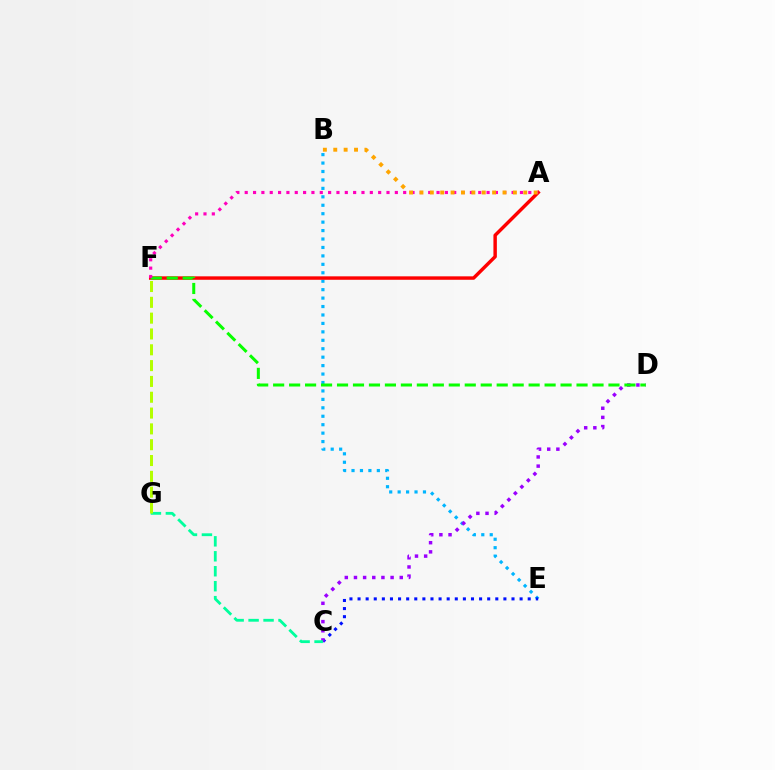{('B', 'E'): [{'color': '#00b5ff', 'line_style': 'dotted', 'thickness': 2.29}], ('A', 'F'): [{'color': '#ff0000', 'line_style': 'solid', 'thickness': 2.48}, {'color': '#ff00bd', 'line_style': 'dotted', 'thickness': 2.27}], ('C', 'E'): [{'color': '#0010ff', 'line_style': 'dotted', 'thickness': 2.2}], ('C', 'D'): [{'color': '#9b00ff', 'line_style': 'dotted', 'thickness': 2.49}], ('C', 'G'): [{'color': '#00ff9d', 'line_style': 'dashed', 'thickness': 2.03}], ('D', 'F'): [{'color': '#08ff00', 'line_style': 'dashed', 'thickness': 2.17}], ('A', 'B'): [{'color': '#ffa500', 'line_style': 'dotted', 'thickness': 2.82}], ('F', 'G'): [{'color': '#b3ff00', 'line_style': 'dashed', 'thickness': 2.15}]}